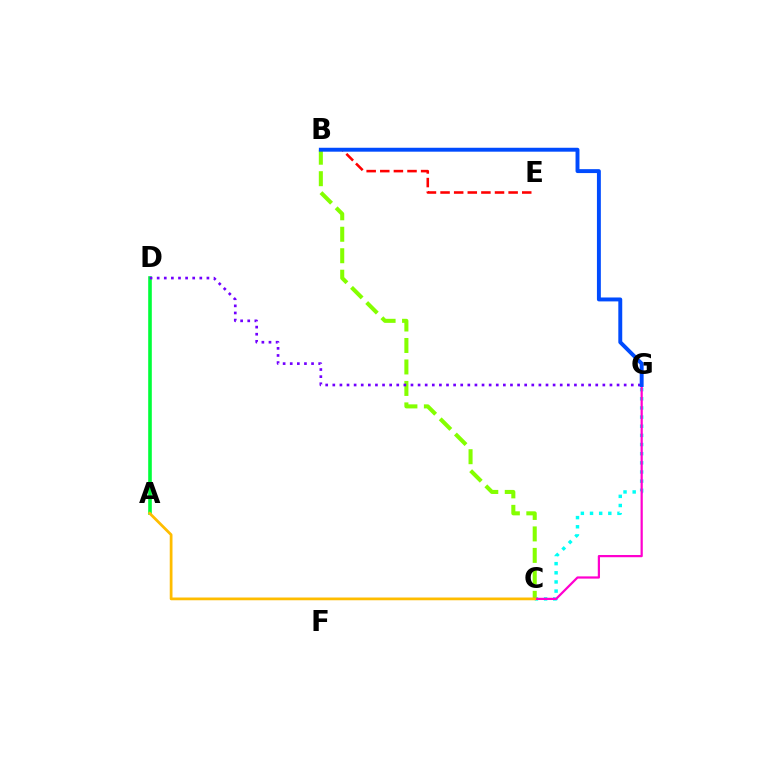{('C', 'G'): [{'color': '#00fff6', 'line_style': 'dotted', 'thickness': 2.49}, {'color': '#ff00cf', 'line_style': 'solid', 'thickness': 1.6}], ('B', 'E'): [{'color': '#ff0000', 'line_style': 'dashed', 'thickness': 1.85}], ('A', 'D'): [{'color': '#00ff39', 'line_style': 'solid', 'thickness': 2.6}], ('B', 'C'): [{'color': '#84ff00', 'line_style': 'dashed', 'thickness': 2.92}], ('D', 'G'): [{'color': '#7200ff', 'line_style': 'dotted', 'thickness': 1.93}], ('A', 'C'): [{'color': '#ffbd00', 'line_style': 'solid', 'thickness': 1.98}], ('B', 'G'): [{'color': '#004bff', 'line_style': 'solid', 'thickness': 2.82}]}